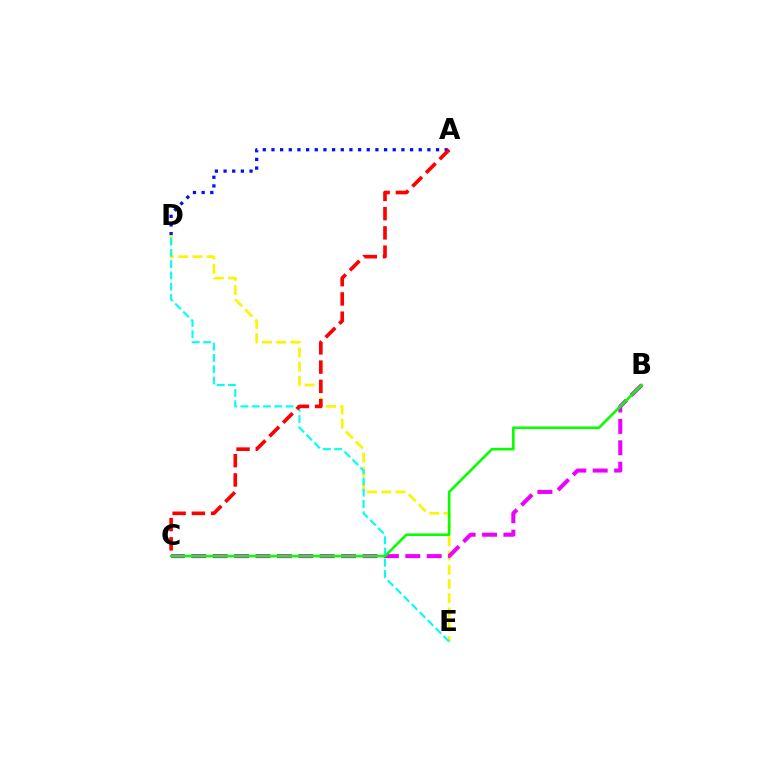{('A', 'D'): [{'color': '#0010ff', 'line_style': 'dotted', 'thickness': 2.35}], ('D', 'E'): [{'color': '#fcf500', 'line_style': 'dashed', 'thickness': 1.94}, {'color': '#00fff6', 'line_style': 'dashed', 'thickness': 1.53}], ('B', 'C'): [{'color': '#ee00ff', 'line_style': 'dashed', 'thickness': 2.91}, {'color': '#08ff00', 'line_style': 'solid', 'thickness': 1.87}], ('A', 'C'): [{'color': '#ff0000', 'line_style': 'dashed', 'thickness': 2.62}]}